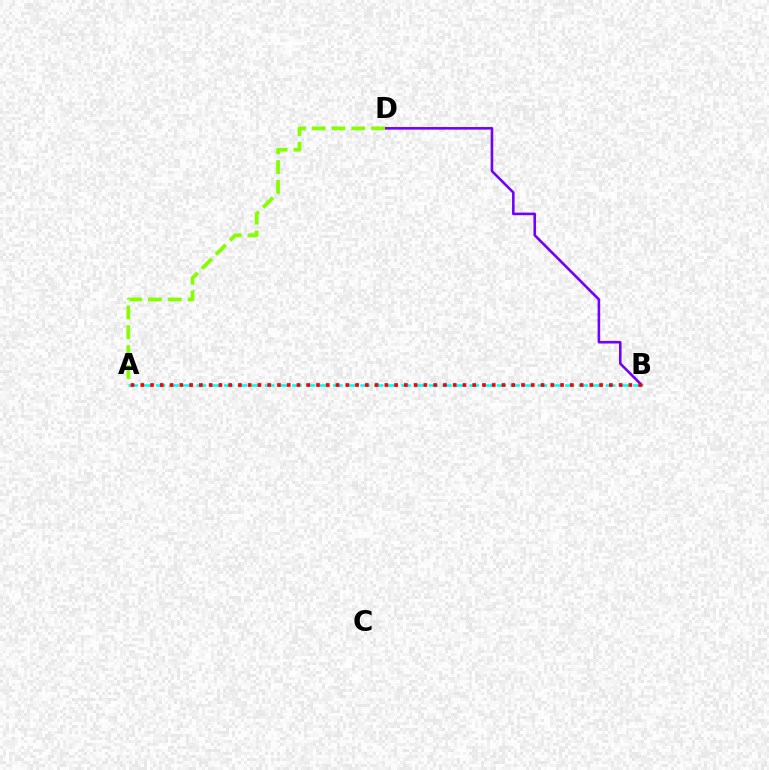{('B', 'D'): [{'color': '#7200ff', 'line_style': 'solid', 'thickness': 1.87}], ('A', 'D'): [{'color': '#84ff00', 'line_style': 'dashed', 'thickness': 2.69}], ('A', 'B'): [{'color': '#00fff6', 'line_style': 'dashed', 'thickness': 1.85}, {'color': '#ff0000', 'line_style': 'dotted', 'thickness': 2.65}]}